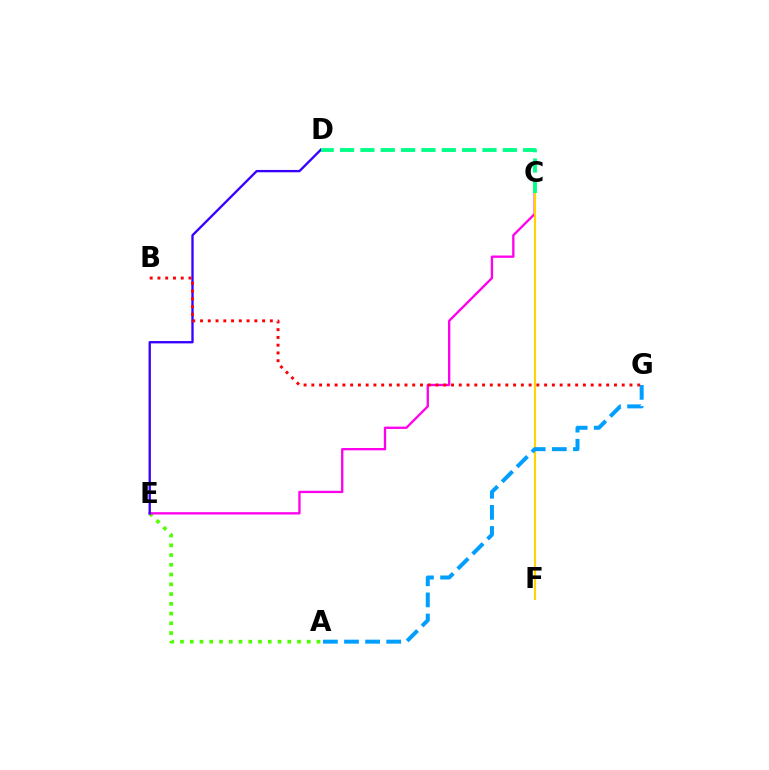{('A', 'E'): [{'color': '#4fff00', 'line_style': 'dotted', 'thickness': 2.65}], ('C', 'E'): [{'color': '#ff00ed', 'line_style': 'solid', 'thickness': 1.67}], ('C', 'F'): [{'color': '#ffd500', 'line_style': 'solid', 'thickness': 1.54}], ('D', 'E'): [{'color': '#3700ff', 'line_style': 'solid', 'thickness': 1.69}], ('B', 'G'): [{'color': '#ff0000', 'line_style': 'dotted', 'thickness': 2.11}], ('A', 'G'): [{'color': '#009eff', 'line_style': 'dashed', 'thickness': 2.87}], ('C', 'D'): [{'color': '#00ff86', 'line_style': 'dashed', 'thickness': 2.76}]}